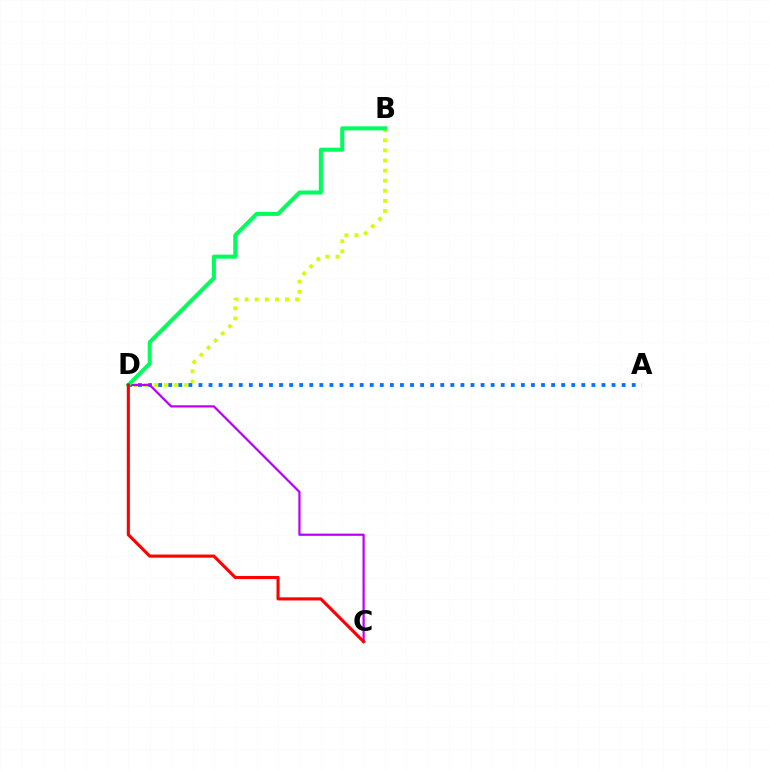{('B', 'D'): [{'color': '#d1ff00', 'line_style': 'dotted', 'thickness': 2.74}, {'color': '#00ff5c', 'line_style': 'solid', 'thickness': 2.91}], ('A', 'D'): [{'color': '#0074ff', 'line_style': 'dotted', 'thickness': 2.74}], ('C', 'D'): [{'color': '#b900ff', 'line_style': 'solid', 'thickness': 1.6}, {'color': '#ff0000', 'line_style': 'solid', 'thickness': 2.24}]}